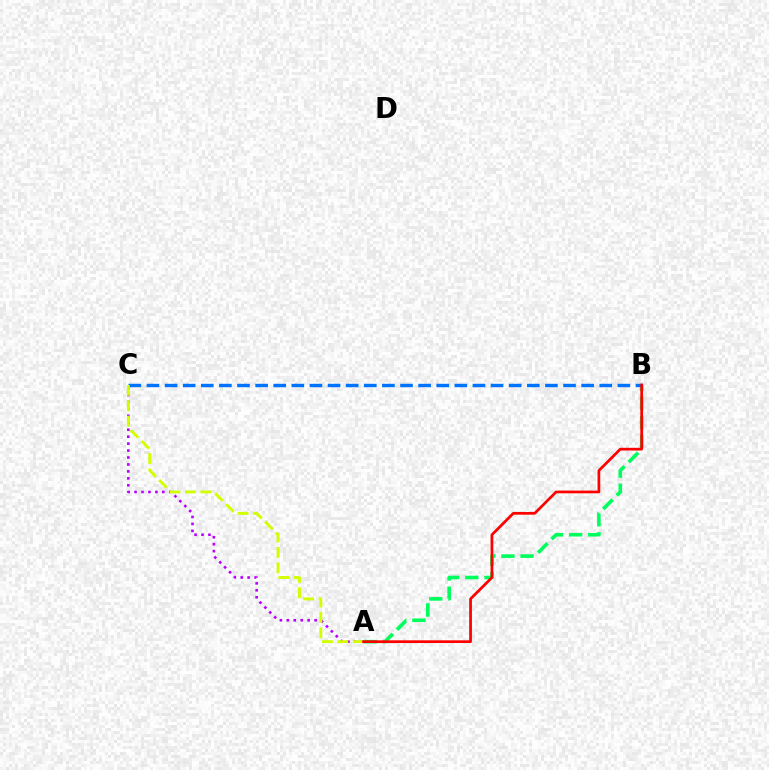{('A', 'B'): [{'color': '#00ff5c', 'line_style': 'dashed', 'thickness': 2.6}, {'color': '#ff0000', 'line_style': 'solid', 'thickness': 1.96}], ('A', 'C'): [{'color': '#b900ff', 'line_style': 'dotted', 'thickness': 1.89}, {'color': '#d1ff00', 'line_style': 'dashed', 'thickness': 2.09}], ('B', 'C'): [{'color': '#0074ff', 'line_style': 'dashed', 'thickness': 2.46}]}